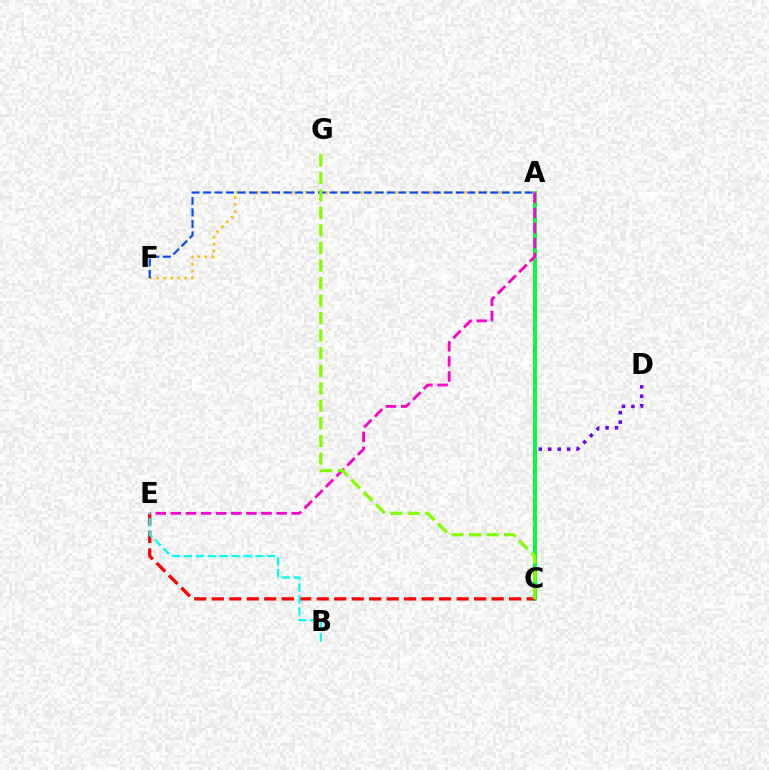{('C', 'D'): [{'color': '#7200ff', 'line_style': 'dotted', 'thickness': 2.57}], ('A', 'C'): [{'color': '#00ff39', 'line_style': 'solid', 'thickness': 2.78}], ('A', 'F'): [{'color': '#ffbd00', 'line_style': 'dotted', 'thickness': 1.88}, {'color': '#004bff', 'line_style': 'dashed', 'thickness': 1.56}], ('C', 'E'): [{'color': '#ff0000', 'line_style': 'dashed', 'thickness': 2.38}], ('A', 'E'): [{'color': '#ff00cf', 'line_style': 'dashed', 'thickness': 2.05}], ('B', 'E'): [{'color': '#00fff6', 'line_style': 'dashed', 'thickness': 1.62}], ('C', 'G'): [{'color': '#84ff00', 'line_style': 'dashed', 'thickness': 2.38}]}